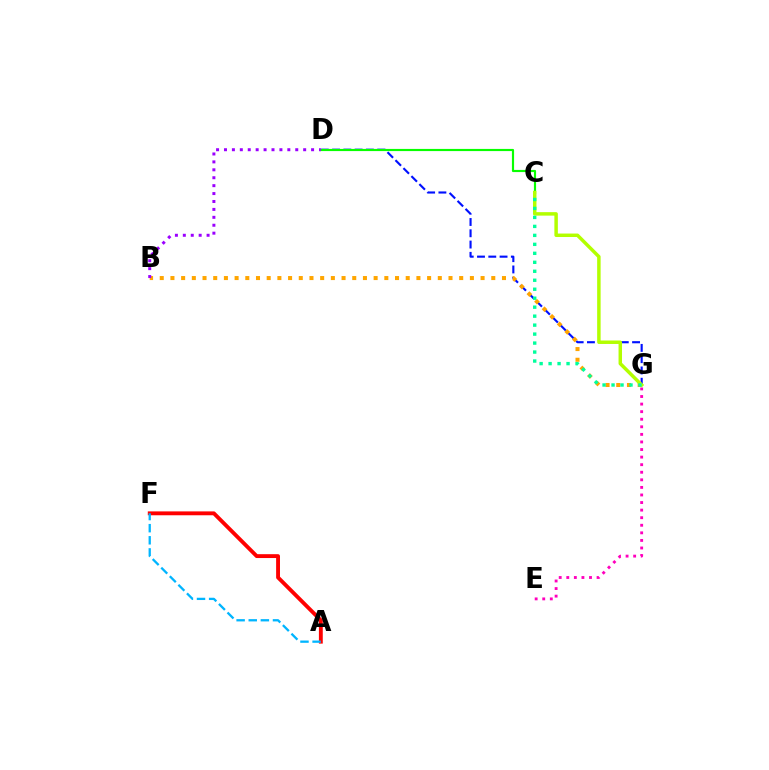{('D', 'G'): [{'color': '#0010ff', 'line_style': 'dashed', 'thickness': 1.53}], ('A', 'F'): [{'color': '#ff0000', 'line_style': 'solid', 'thickness': 2.78}, {'color': '#00b5ff', 'line_style': 'dashed', 'thickness': 1.65}], ('B', 'G'): [{'color': '#ffa500', 'line_style': 'dotted', 'thickness': 2.91}], ('C', 'D'): [{'color': '#08ff00', 'line_style': 'solid', 'thickness': 1.56}], ('E', 'G'): [{'color': '#ff00bd', 'line_style': 'dotted', 'thickness': 2.06}], ('C', 'G'): [{'color': '#b3ff00', 'line_style': 'solid', 'thickness': 2.5}, {'color': '#00ff9d', 'line_style': 'dotted', 'thickness': 2.44}], ('B', 'D'): [{'color': '#9b00ff', 'line_style': 'dotted', 'thickness': 2.15}]}